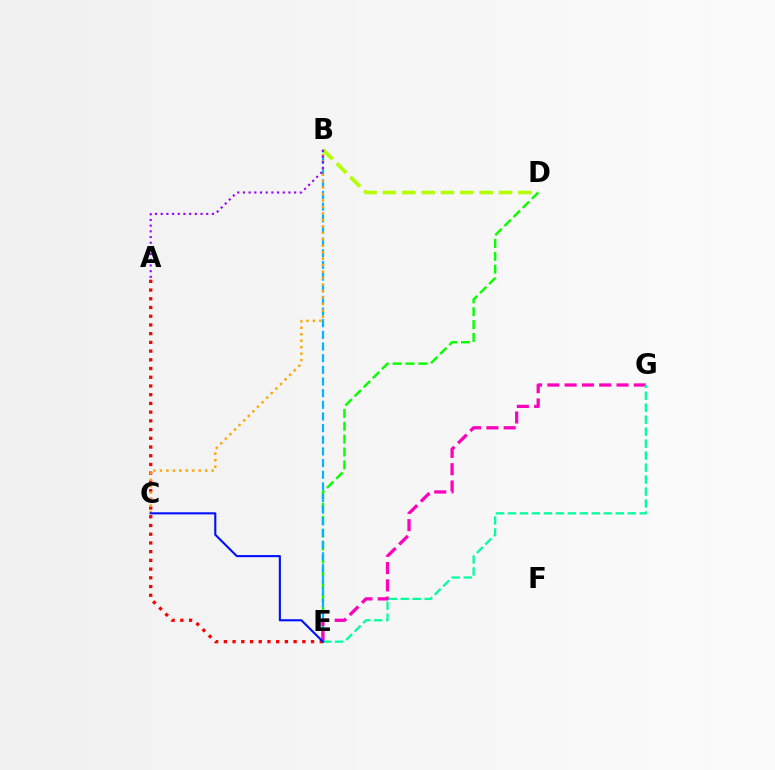{('B', 'D'): [{'color': '#b3ff00', 'line_style': 'dashed', 'thickness': 2.63}], ('A', 'E'): [{'color': '#ff0000', 'line_style': 'dotted', 'thickness': 2.37}], ('D', 'E'): [{'color': '#08ff00', 'line_style': 'dashed', 'thickness': 1.75}], ('B', 'E'): [{'color': '#00b5ff', 'line_style': 'dashed', 'thickness': 1.58}], ('E', 'G'): [{'color': '#ff00bd', 'line_style': 'dashed', 'thickness': 2.35}, {'color': '#00ff9d', 'line_style': 'dashed', 'thickness': 1.63}], ('B', 'C'): [{'color': '#ffa500', 'line_style': 'dotted', 'thickness': 1.76}], ('A', 'B'): [{'color': '#9b00ff', 'line_style': 'dotted', 'thickness': 1.55}], ('C', 'E'): [{'color': '#0010ff', 'line_style': 'solid', 'thickness': 1.51}]}